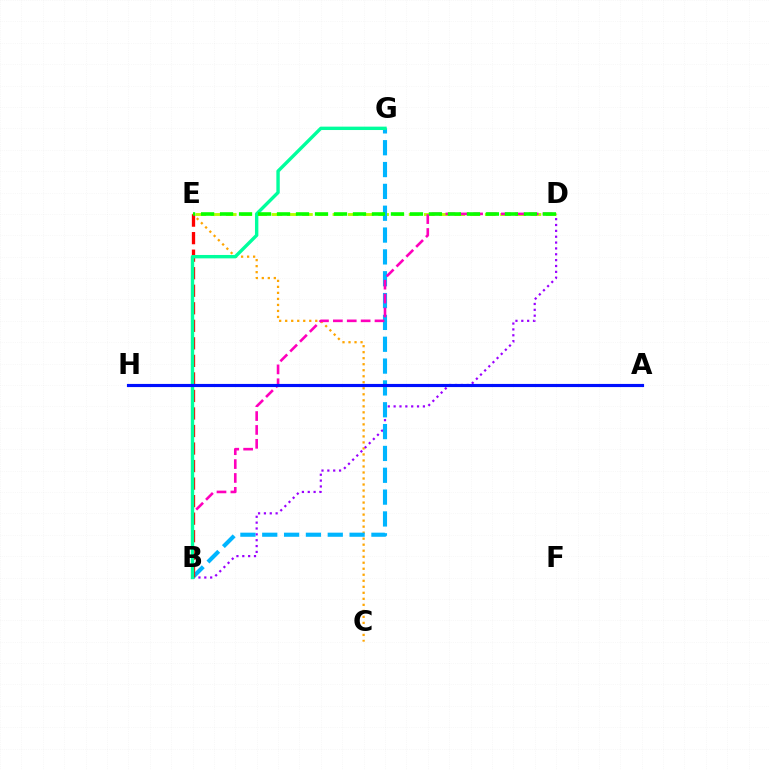{('C', 'E'): [{'color': '#ffa500', 'line_style': 'dotted', 'thickness': 1.63}], ('B', 'D'): [{'color': '#9b00ff', 'line_style': 'dotted', 'thickness': 1.59}, {'color': '#ff00bd', 'line_style': 'dashed', 'thickness': 1.89}], ('D', 'E'): [{'color': '#b3ff00', 'line_style': 'dashed', 'thickness': 2.07}, {'color': '#08ff00', 'line_style': 'dashed', 'thickness': 2.58}], ('B', 'G'): [{'color': '#00b5ff', 'line_style': 'dashed', 'thickness': 2.97}, {'color': '#00ff9d', 'line_style': 'solid', 'thickness': 2.44}], ('B', 'E'): [{'color': '#ff0000', 'line_style': 'dashed', 'thickness': 2.38}], ('A', 'H'): [{'color': '#0010ff', 'line_style': 'solid', 'thickness': 2.26}]}